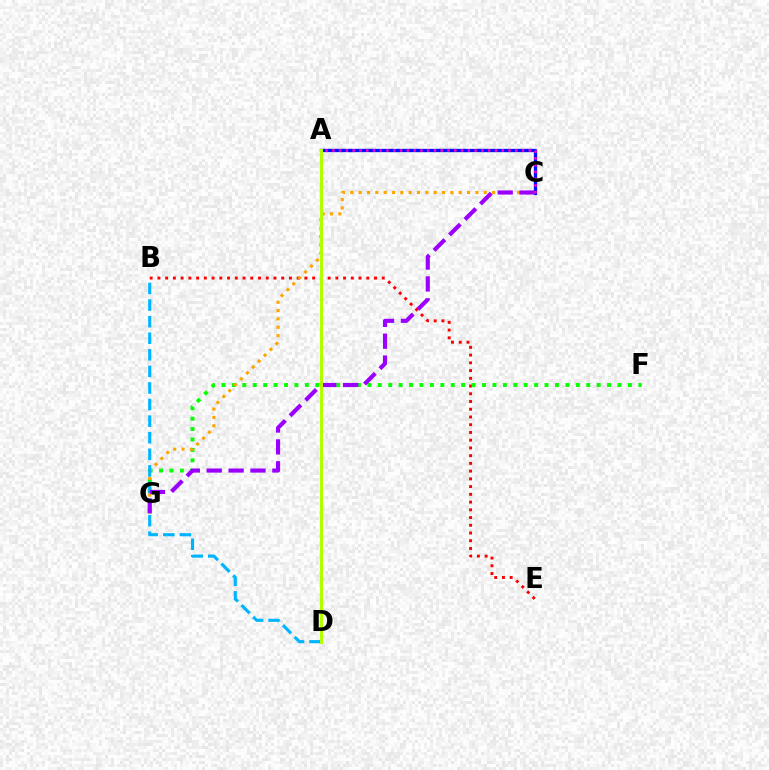{('A', 'C'): [{'color': '#0010ff', 'line_style': 'solid', 'thickness': 2.39}, {'color': '#ff00bd', 'line_style': 'dotted', 'thickness': 1.84}], ('B', 'E'): [{'color': '#ff0000', 'line_style': 'dotted', 'thickness': 2.1}], ('F', 'G'): [{'color': '#08ff00', 'line_style': 'dotted', 'thickness': 2.83}], ('C', 'G'): [{'color': '#ffa500', 'line_style': 'dotted', 'thickness': 2.27}, {'color': '#9b00ff', 'line_style': 'dashed', 'thickness': 2.97}], ('B', 'D'): [{'color': '#00b5ff', 'line_style': 'dashed', 'thickness': 2.25}], ('A', 'D'): [{'color': '#00ff9d', 'line_style': 'solid', 'thickness': 2.09}, {'color': '#b3ff00', 'line_style': 'solid', 'thickness': 2.2}]}